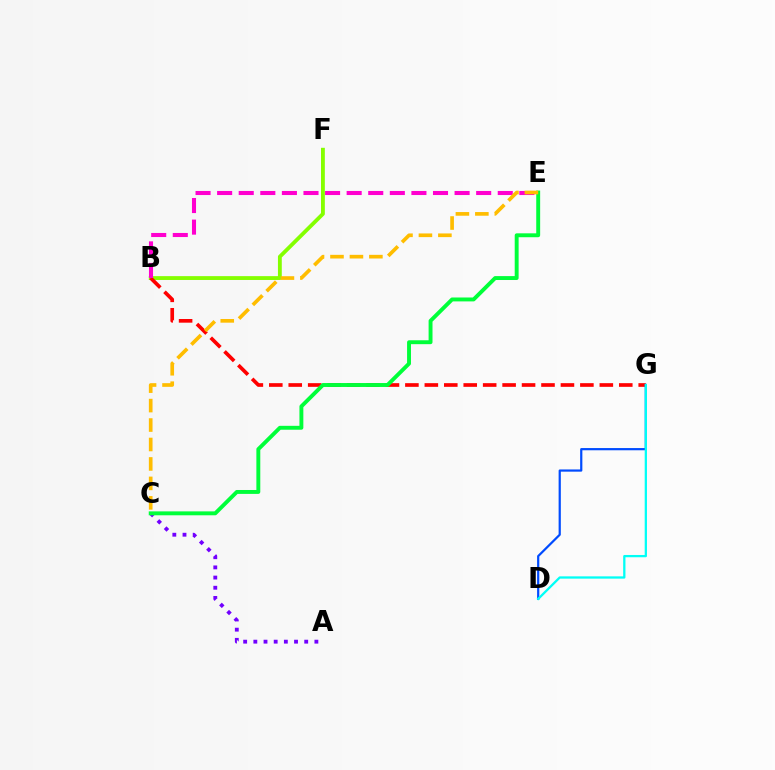{('B', 'F'): [{'color': '#84ff00', 'line_style': 'solid', 'thickness': 2.76}], ('B', 'G'): [{'color': '#ff0000', 'line_style': 'dashed', 'thickness': 2.64}], ('D', 'G'): [{'color': '#004bff', 'line_style': 'solid', 'thickness': 1.59}, {'color': '#00fff6', 'line_style': 'solid', 'thickness': 1.64}], ('A', 'C'): [{'color': '#7200ff', 'line_style': 'dotted', 'thickness': 2.76}], ('B', 'E'): [{'color': '#ff00cf', 'line_style': 'dashed', 'thickness': 2.93}], ('C', 'E'): [{'color': '#00ff39', 'line_style': 'solid', 'thickness': 2.81}, {'color': '#ffbd00', 'line_style': 'dashed', 'thickness': 2.64}]}